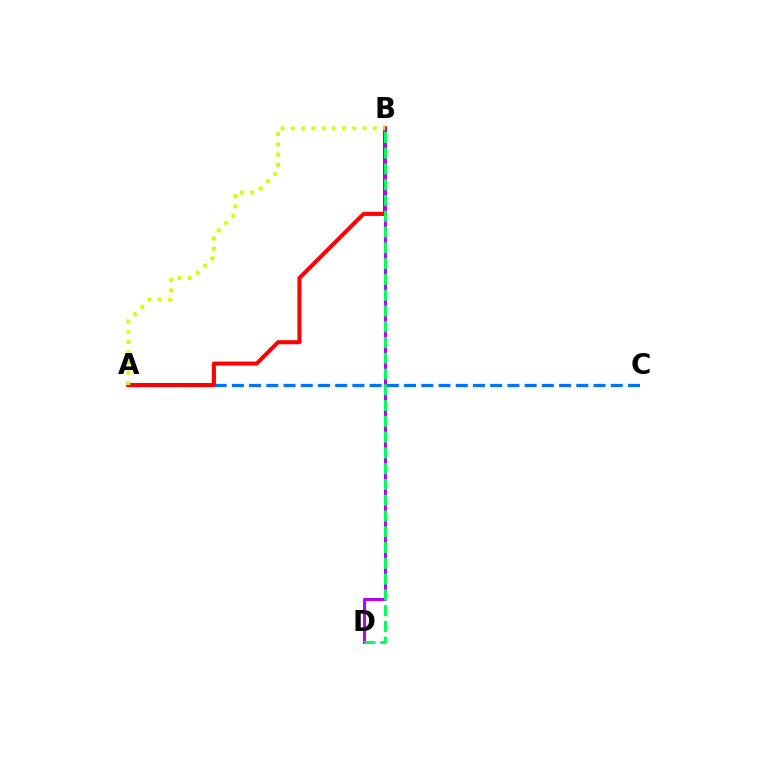{('A', 'C'): [{'color': '#0074ff', 'line_style': 'dashed', 'thickness': 2.34}], ('A', 'B'): [{'color': '#ff0000', 'line_style': 'solid', 'thickness': 2.92}, {'color': '#d1ff00', 'line_style': 'dotted', 'thickness': 2.79}], ('B', 'D'): [{'color': '#b900ff', 'line_style': 'solid', 'thickness': 2.19}, {'color': '#00ff5c', 'line_style': 'dashed', 'thickness': 2.14}]}